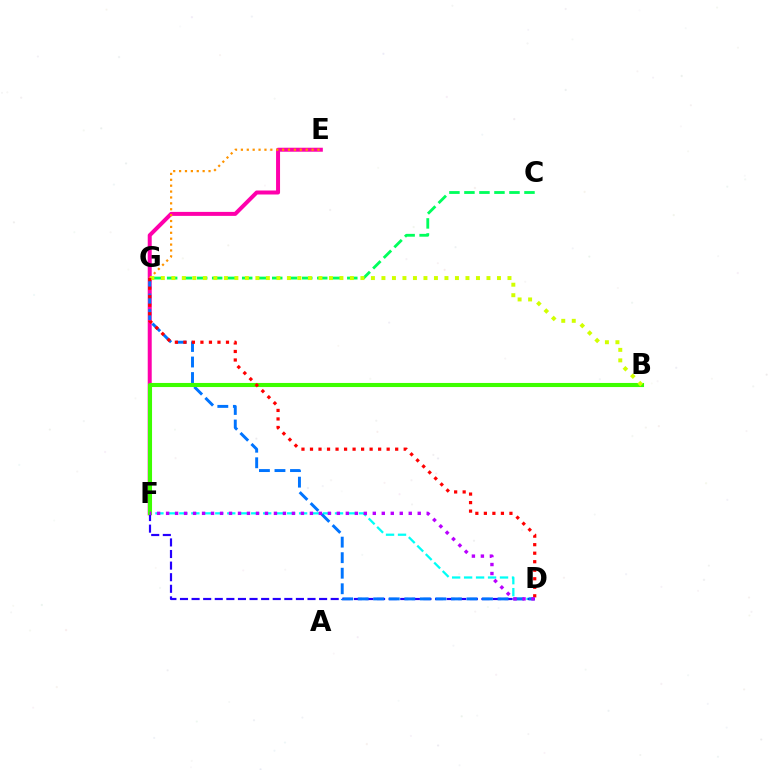{('D', 'F'): [{'color': '#00fff6', 'line_style': 'dashed', 'thickness': 1.63}, {'color': '#2500ff', 'line_style': 'dashed', 'thickness': 1.57}, {'color': '#b900ff', 'line_style': 'dotted', 'thickness': 2.44}], ('E', 'F'): [{'color': '#ff00ac', 'line_style': 'solid', 'thickness': 2.87}], ('C', 'G'): [{'color': '#00ff5c', 'line_style': 'dashed', 'thickness': 2.04}], ('D', 'G'): [{'color': '#0074ff', 'line_style': 'dashed', 'thickness': 2.11}, {'color': '#ff0000', 'line_style': 'dotted', 'thickness': 2.31}], ('B', 'F'): [{'color': '#3dff00', 'line_style': 'solid', 'thickness': 2.94}], ('E', 'G'): [{'color': '#ff9400', 'line_style': 'dotted', 'thickness': 1.6}], ('B', 'G'): [{'color': '#d1ff00', 'line_style': 'dotted', 'thickness': 2.85}]}